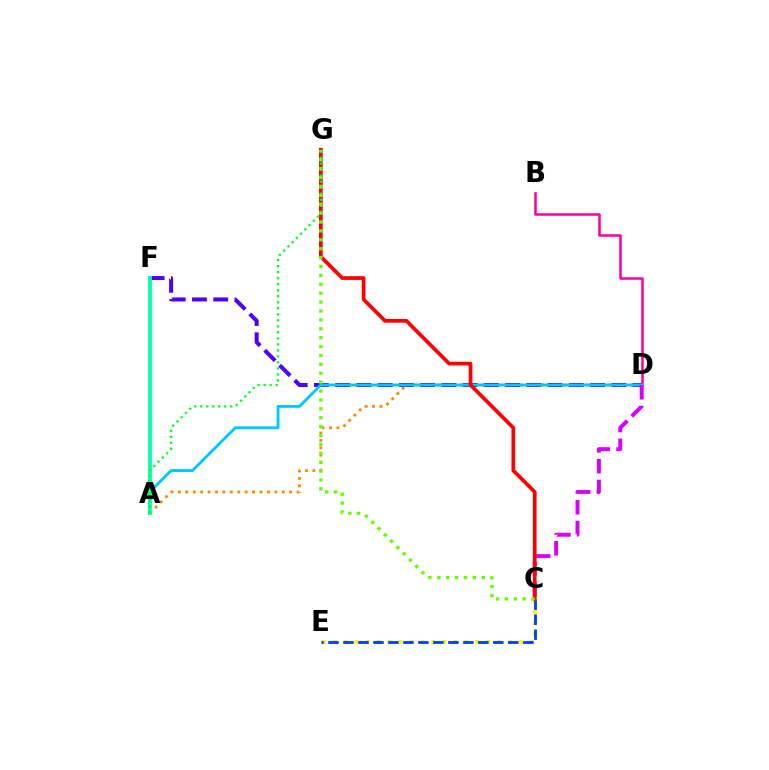{('A', 'D'): [{'color': '#ff8800', 'line_style': 'dotted', 'thickness': 2.02}, {'color': '#00c7ff', 'line_style': 'solid', 'thickness': 2.05}], ('C', 'E'): [{'color': '#eeff00', 'line_style': 'dotted', 'thickness': 2.98}, {'color': '#003fff', 'line_style': 'dashed', 'thickness': 2.04}], ('B', 'D'): [{'color': '#ff00a0', 'line_style': 'solid', 'thickness': 1.83}], ('D', 'F'): [{'color': '#4f00ff', 'line_style': 'dashed', 'thickness': 2.89}], ('C', 'D'): [{'color': '#d600ff', 'line_style': 'dashed', 'thickness': 2.83}], ('A', 'F'): [{'color': '#00ffaf', 'line_style': 'solid', 'thickness': 2.72}], ('C', 'G'): [{'color': '#ff0000', 'line_style': 'solid', 'thickness': 2.68}, {'color': '#66ff00', 'line_style': 'dotted', 'thickness': 2.42}], ('A', 'G'): [{'color': '#00ff27', 'line_style': 'dotted', 'thickness': 1.63}]}